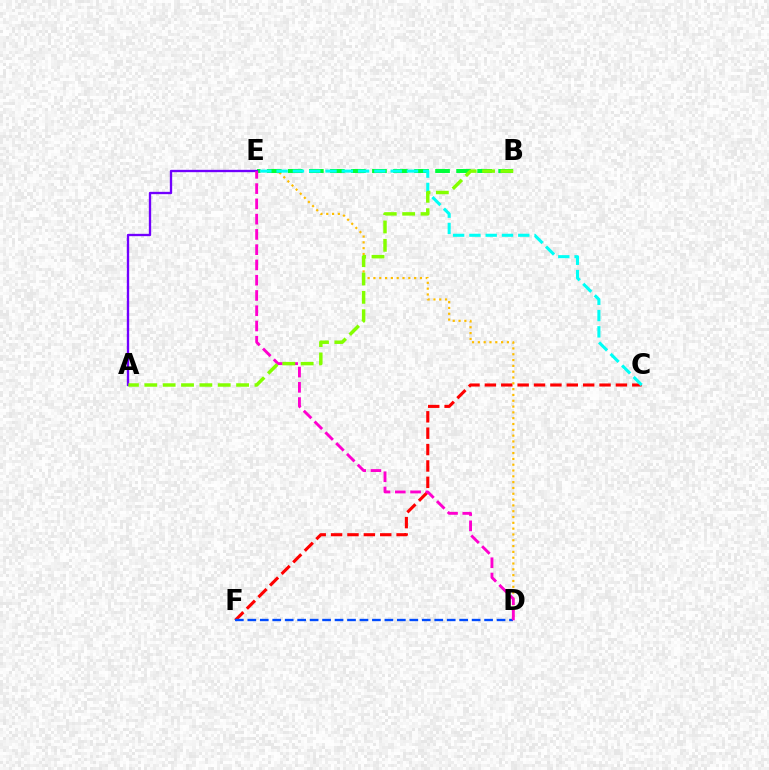{('C', 'F'): [{'color': '#ff0000', 'line_style': 'dashed', 'thickness': 2.23}], ('D', 'F'): [{'color': '#004bff', 'line_style': 'dashed', 'thickness': 1.69}], ('D', 'E'): [{'color': '#ffbd00', 'line_style': 'dotted', 'thickness': 1.58}, {'color': '#ff00cf', 'line_style': 'dashed', 'thickness': 2.07}], ('B', 'E'): [{'color': '#00ff39', 'line_style': 'dashed', 'thickness': 2.86}], ('A', 'E'): [{'color': '#7200ff', 'line_style': 'solid', 'thickness': 1.68}], ('C', 'E'): [{'color': '#00fff6', 'line_style': 'dashed', 'thickness': 2.21}], ('A', 'B'): [{'color': '#84ff00', 'line_style': 'dashed', 'thickness': 2.49}]}